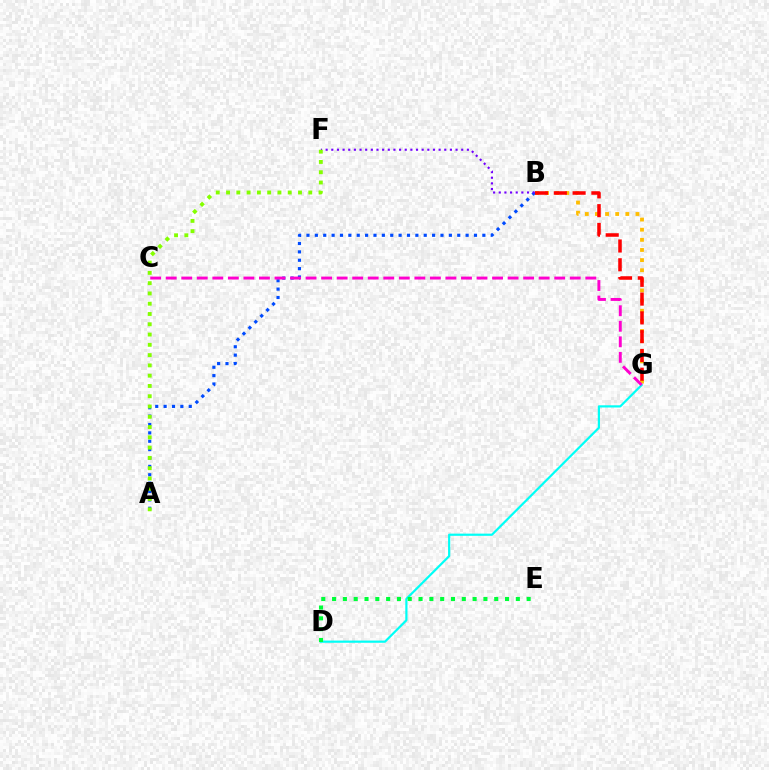{('D', 'G'): [{'color': '#00fff6', 'line_style': 'solid', 'thickness': 1.58}], ('A', 'B'): [{'color': '#004bff', 'line_style': 'dotted', 'thickness': 2.28}], ('B', 'F'): [{'color': '#7200ff', 'line_style': 'dotted', 'thickness': 1.53}], ('D', 'E'): [{'color': '#00ff39', 'line_style': 'dotted', 'thickness': 2.94}], ('A', 'F'): [{'color': '#84ff00', 'line_style': 'dotted', 'thickness': 2.79}], ('B', 'G'): [{'color': '#ffbd00', 'line_style': 'dotted', 'thickness': 2.75}, {'color': '#ff0000', 'line_style': 'dashed', 'thickness': 2.55}], ('C', 'G'): [{'color': '#ff00cf', 'line_style': 'dashed', 'thickness': 2.11}]}